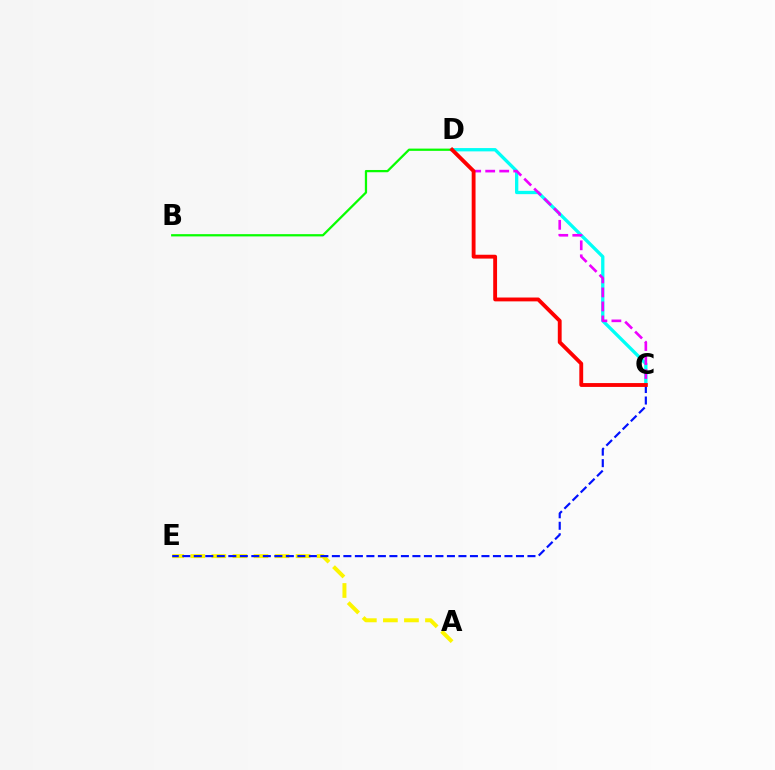{('C', 'D'): [{'color': '#00fff6', 'line_style': 'solid', 'thickness': 2.38}, {'color': '#ee00ff', 'line_style': 'dashed', 'thickness': 1.9}, {'color': '#ff0000', 'line_style': 'solid', 'thickness': 2.77}], ('A', 'E'): [{'color': '#fcf500', 'line_style': 'dashed', 'thickness': 2.86}], ('B', 'D'): [{'color': '#08ff00', 'line_style': 'solid', 'thickness': 1.63}], ('C', 'E'): [{'color': '#0010ff', 'line_style': 'dashed', 'thickness': 1.56}]}